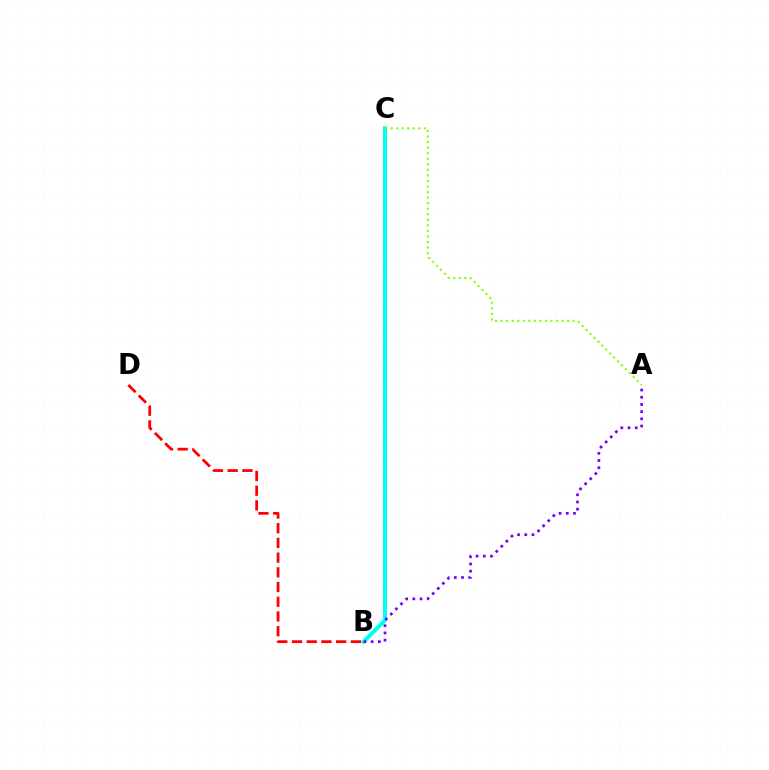{('B', 'C'): [{'color': '#00fff6', 'line_style': 'solid', 'thickness': 2.93}], ('A', 'B'): [{'color': '#7200ff', 'line_style': 'dotted', 'thickness': 1.95}], ('A', 'C'): [{'color': '#84ff00', 'line_style': 'dotted', 'thickness': 1.51}], ('B', 'D'): [{'color': '#ff0000', 'line_style': 'dashed', 'thickness': 2.0}]}